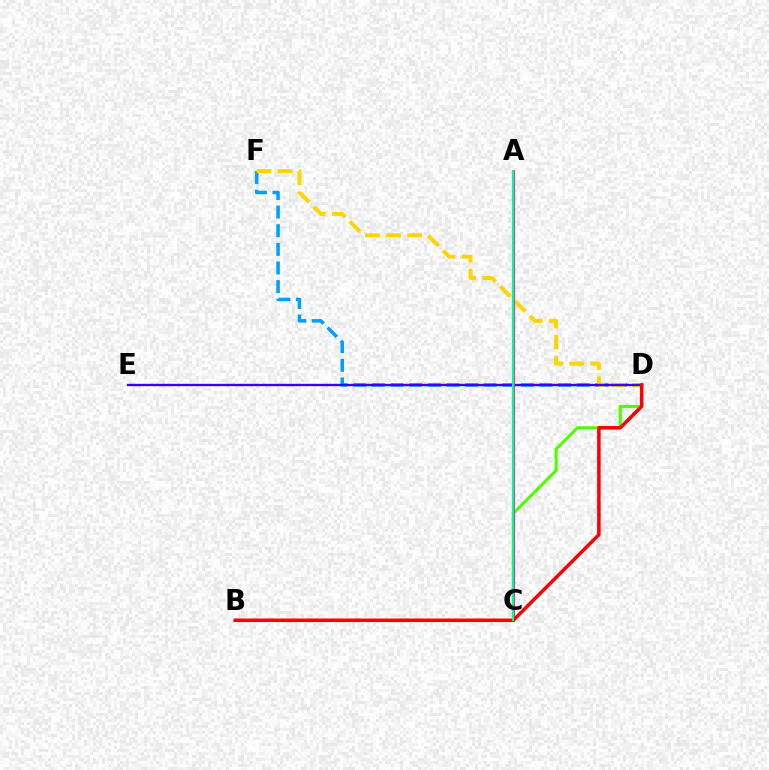{('C', 'D'): [{'color': '#4fff00', 'line_style': 'solid', 'thickness': 2.24}], ('D', 'F'): [{'color': '#009eff', 'line_style': 'dashed', 'thickness': 2.53}, {'color': '#ffd500', 'line_style': 'dashed', 'thickness': 2.86}], ('D', 'E'): [{'color': '#3700ff', 'line_style': 'solid', 'thickness': 1.69}], ('A', 'C'): [{'color': '#ff00ed', 'line_style': 'solid', 'thickness': 1.99}, {'color': '#00ff86', 'line_style': 'solid', 'thickness': 1.54}], ('B', 'D'): [{'color': '#ff0000', 'line_style': 'solid', 'thickness': 2.53}]}